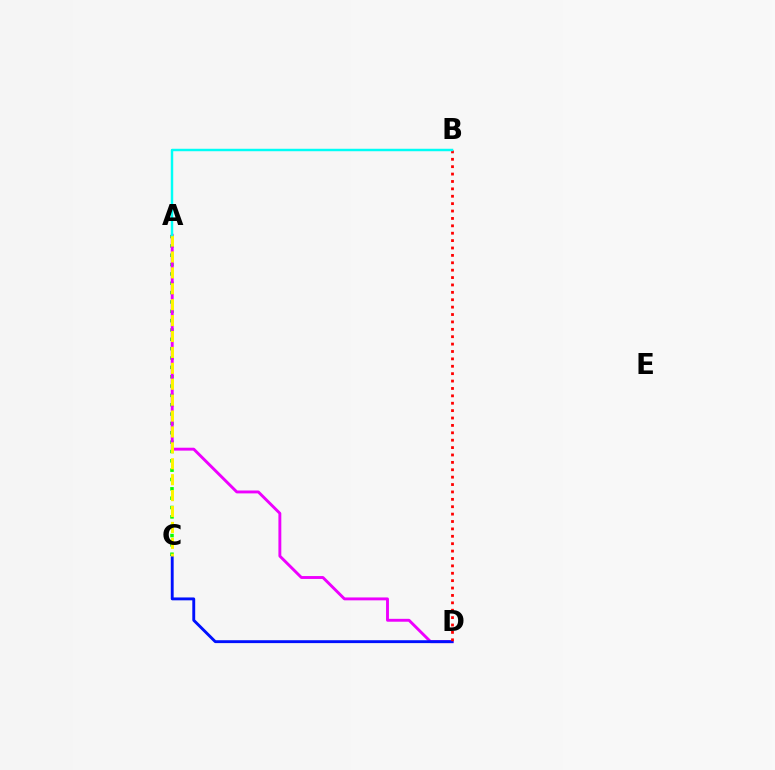{('A', 'C'): [{'color': '#08ff00', 'line_style': 'dotted', 'thickness': 2.54}, {'color': '#fcf500', 'line_style': 'dashed', 'thickness': 2.16}], ('A', 'D'): [{'color': '#ee00ff', 'line_style': 'solid', 'thickness': 2.08}], ('C', 'D'): [{'color': '#0010ff', 'line_style': 'solid', 'thickness': 2.07}], ('B', 'D'): [{'color': '#ff0000', 'line_style': 'dotted', 'thickness': 2.01}], ('A', 'B'): [{'color': '#00fff6', 'line_style': 'solid', 'thickness': 1.77}]}